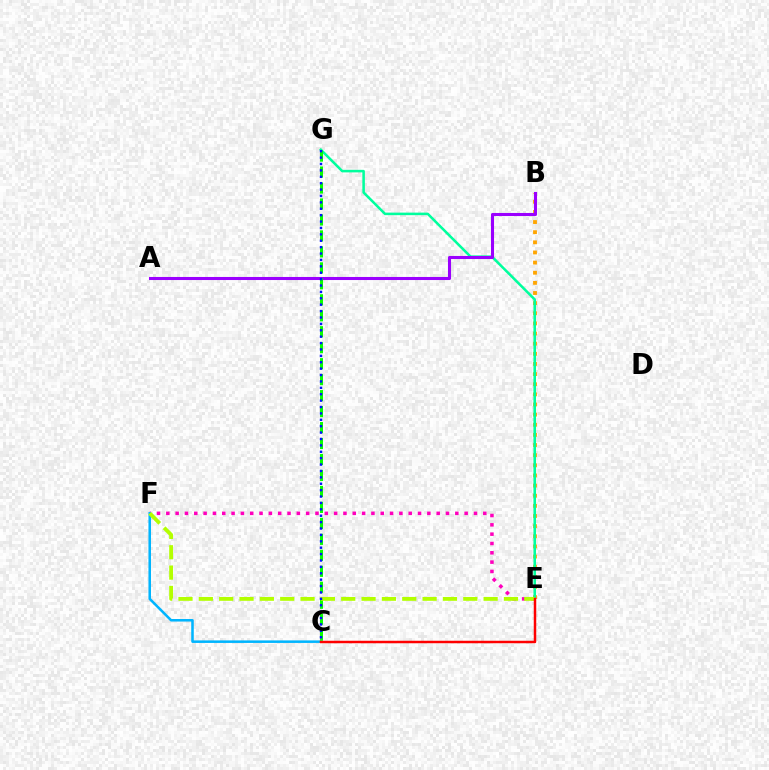{('E', 'F'): [{'color': '#ff00bd', 'line_style': 'dotted', 'thickness': 2.53}, {'color': '#b3ff00', 'line_style': 'dashed', 'thickness': 2.76}], ('B', 'E'): [{'color': '#ffa500', 'line_style': 'dotted', 'thickness': 2.75}], ('E', 'G'): [{'color': '#00ff9d', 'line_style': 'solid', 'thickness': 1.83}], ('C', 'F'): [{'color': '#00b5ff', 'line_style': 'solid', 'thickness': 1.83}], ('A', 'B'): [{'color': '#9b00ff', 'line_style': 'solid', 'thickness': 2.21}], ('C', 'G'): [{'color': '#08ff00', 'line_style': 'dashed', 'thickness': 2.17}, {'color': '#0010ff', 'line_style': 'dotted', 'thickness': 1.74}], ('C', 'E'): [{'color': '#ff0000', 'line_style': 'solid', 'thickness': 1.79}]}